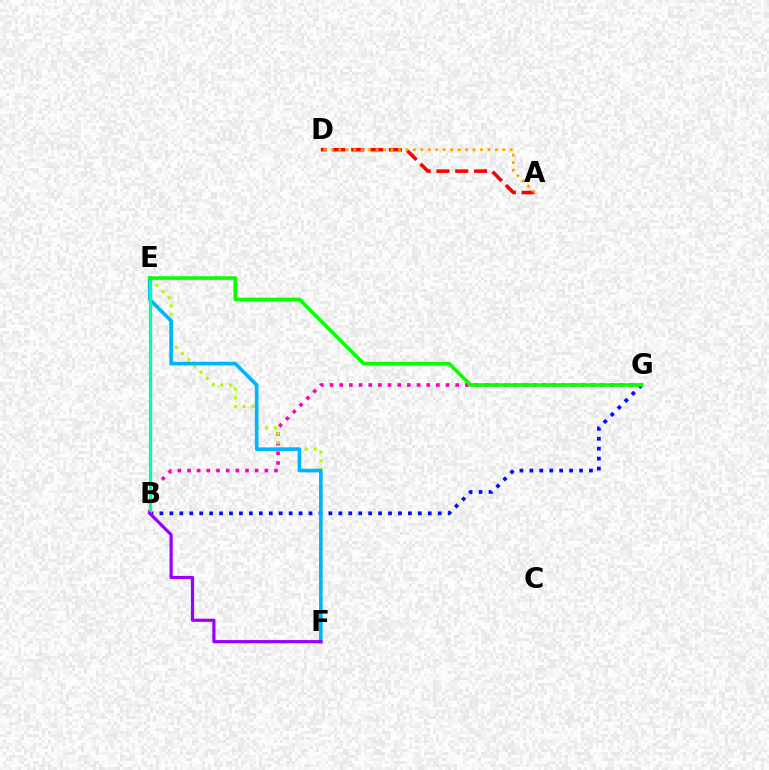{('B', 'G'): [{'color': '#ff00bd', 'line_style': 'dotted', 'thickness': 2.63}, {'color': '#0010ff', 'line_style': 'dotted', 'thickness': 2.7}], ('A', 'D'): [{'color': '#ff0000', 'line_style': 'dashed', 'thickness': 2.56}, {'color': '#ffa500', 'line_style': 'dotted', 'thickness': 2.03}], ('E', 'F'): [{'color': '#b3ff00', 'line_style': 'dotted', 'thickness': 2.38}, {'color': '#00b5ff', 'line_style': 'solid', 'thickness': 2.62}], ('B', 'E'): [{'color': '#00ff9d', 'line_style': 'solid', 'thickness': 2.29}], ('B', 'F'): [{'color': '#9b00ff', 'line_style': 'solid', 'thickness': 2.3}], ('E', 'G'): [{'color': '#08ff00', 'line_style': 'solid', 'thickness': 2.59}]}